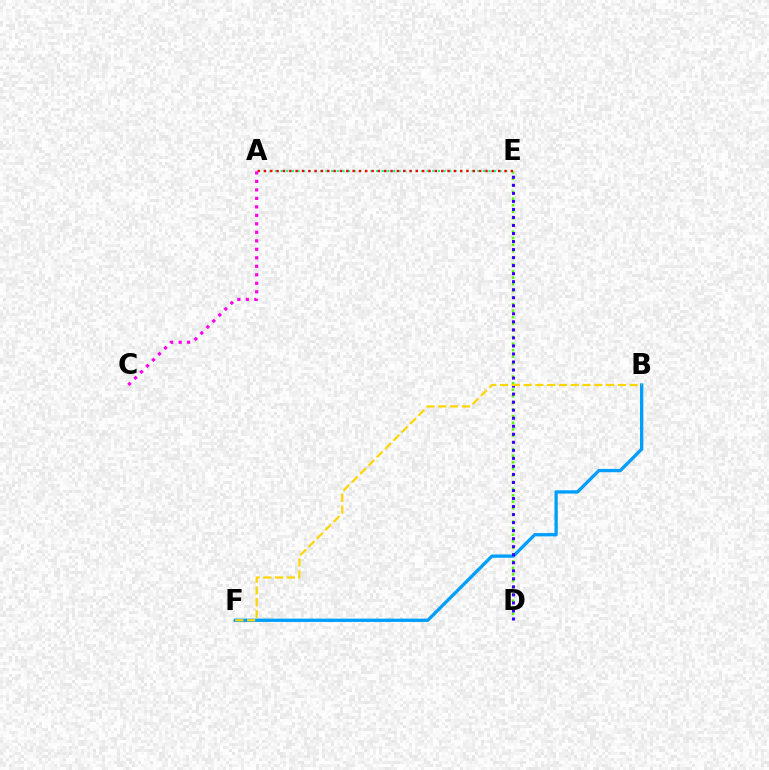{('A', 'E'): [{'color': '#00ff86', 'line_style': 'dotted', 'thickness': 1.53}, {'color': '#ff0000', 'line_style': 'dotted', 'thickness': 1.72}], ('B', 'F'): [{'color': '#009eff', 'line_style': 'solid', 'thickness': 2.38}, {'color': '#ffd500', 'line_style': 'dashed', 'thickness': 1.6}], ('D', 'E'): [{'color': '#4fff00', 'line_style': 'dotted', 'thickness': 1.79}, {'color': '#3700ff', 'line_style': 'dotted', 'thickness': 2.18}], ('A', 'C'): [{'color': '#ff00ed', 'line_style': 'dotted', 'thickness': 2.31}]}